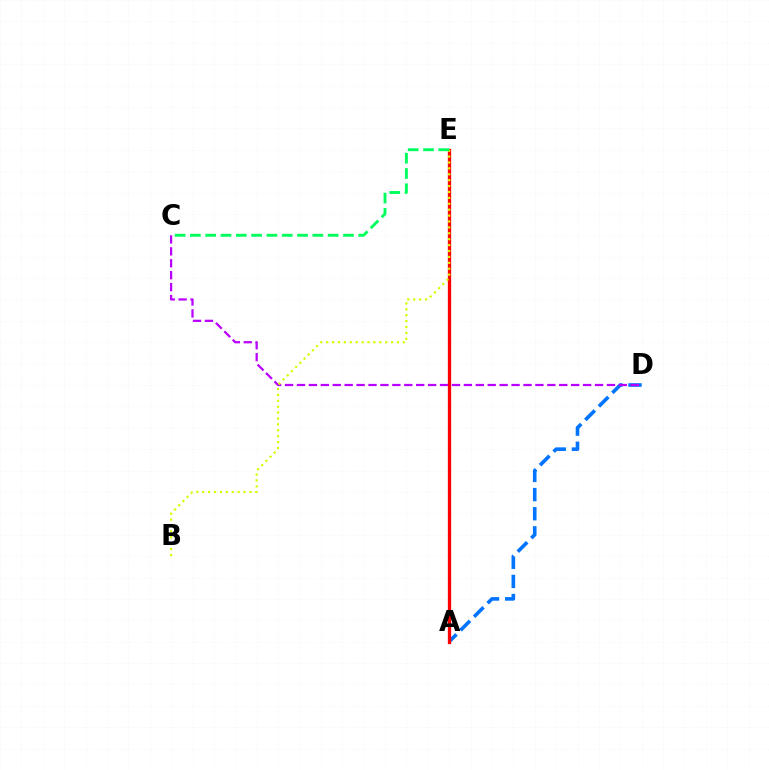{('A', 'D'): [{'color': '#0074ff', 'line_style': 'dashed', 'thickness': 2.6}], ('C', 'D'): [{'color': '#b900ff', 'line_style': 'dashed', 'thickness': 1.62}], ('A', 'E'): [{'color': '#ff0000', 'line_style': 'solid', 'thickness': 2.37}], ('B', 'E'): [{'color': '#d1ff00', 'line_style': 'dotted', 'thickness': 1.6}], ('C', 'E'): [{'color': '#00ff5c', 'line_style': 'dashed', 'thickness': 2.08}]}